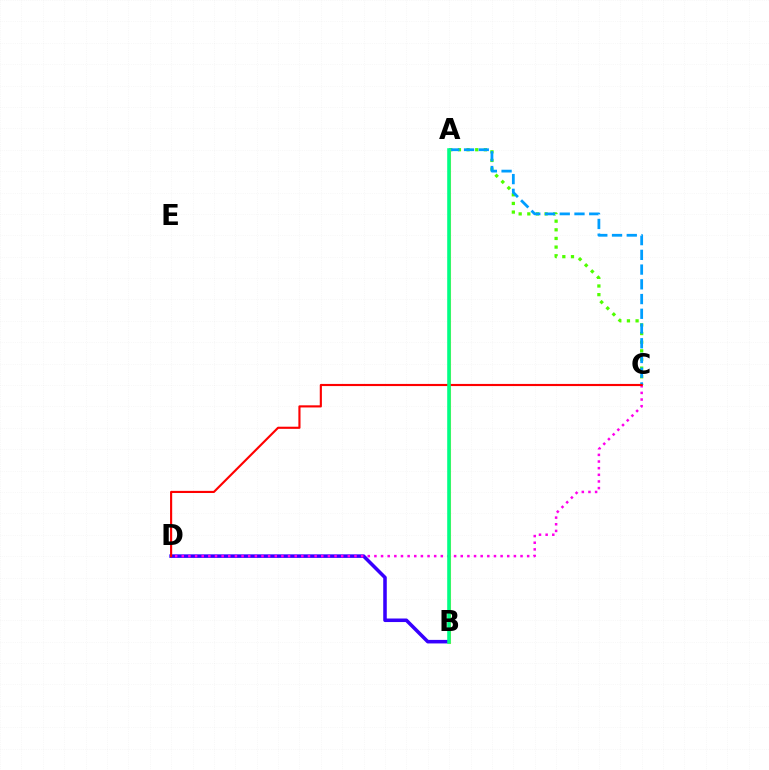{('B', 'D'): [{'color': '#3700ff', 'line_style': 'solid', 'thickness': 2.55}], ('A', 'C'): [{'color': '#4fff00', 'line_style': 'dotted', 'thickness': 2.35}, {'color': '#009eff', 'line_style': 'dashed', 'thickness': 2.0}], ('A', 'B'): [{'color': '#ffd500', 'line_style': 'solid', 'thickness': 2.2}, {'color': '#00ff86', 'line_style': 'solid', 'thickness': 2.58}], ('C', 'D'): [{'color': '#ff00ed', 'line_style': 'dotted', 'thickness': 1.8}, {'color': '#ff0000', 'line_style': 'solid', 'thickness': 1.54}]}